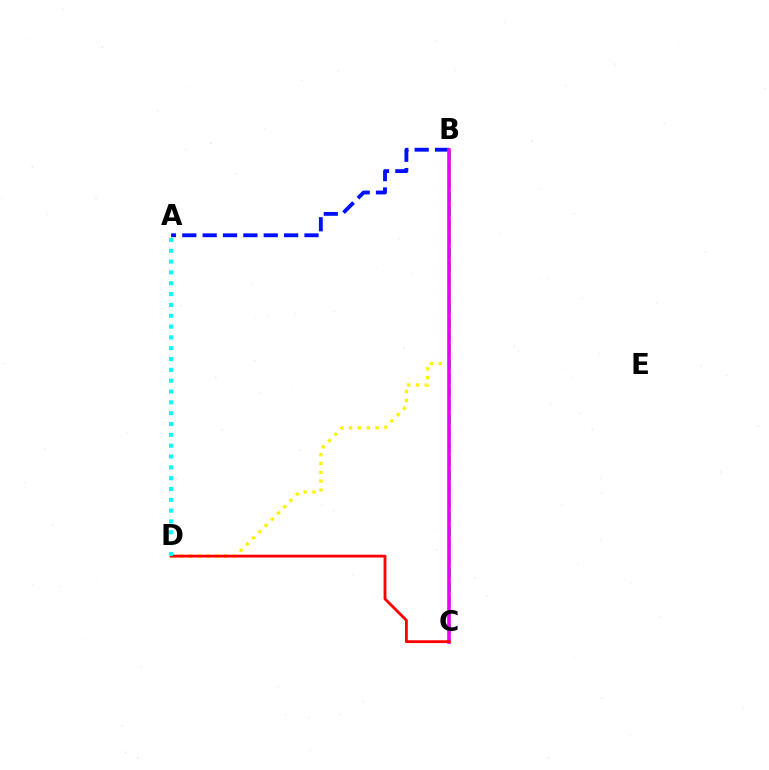{('A', 'B'): [{'color': '#0010ff', 'line_style': 'dashed', 'thickness': 2.77}], ('B', 'D'): [{'color': '#fcf500', 'line_style': 'dotted', 'thickness': 2.4}], ('B', 'C'): [{'color': '#08ff00', 'line_style': 'dashed', 'thickness': 1.89}, {'color': '#ee00ff', 'line_style': 'solid', 'thickness': 2.6}], ('C', 'D'): [{'color': '#ff0000', 'line_style': 'solid', 'thickness': 2.03}], ('A', 'D'): [{'color': '#00fff6', 'line_style': 'dotted', 'thickness': 2.94}]}